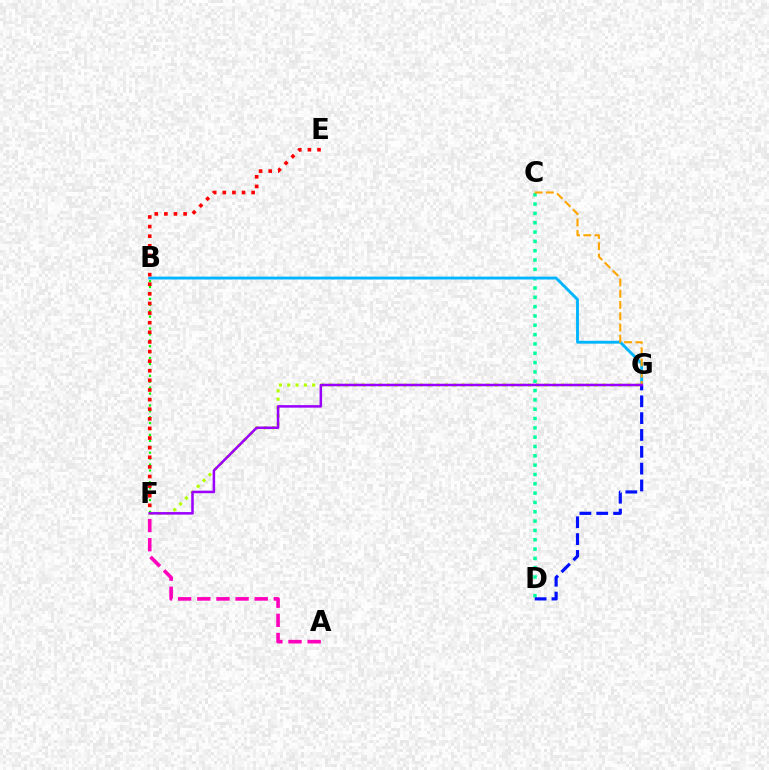{('C', 'D'): [{'color': '#00ff9d', 'line_style': 'dotted', 'thickness': 2.53}], ('B', 'G'): [{'color': '#00b5ff', 'line_style': 'solid', 'thickness': 2.07}], ('C', 'G'): [{'color': '#ffa500', 'line_style': 'dashed', 'thickness': 1.53}], ('F', 'G'): [{'color': '#b3ff00', 'line_style': 'dotted', 'thickness': 2.25}, {'color': '#9b00ff', 'line_style': 'solid', 'thickness': 1.82}], ('A', 'F'): [{'color': '#ff00bd', 'line_style': 'dashed', 'thickness': 2.6}], ('B', 'F'): [{'color': '#08ff00', 'line_style': 'dotted', 'thickness': 1.61}], ('D', 'G'): [{'color': '#0010ff', 'line_style': 'dashed', 'thickness': 2.29}], ('E', 'F'): [{'color': '#ff0000', 'line_style': 'dotted', 'thickness': 2.61}]}